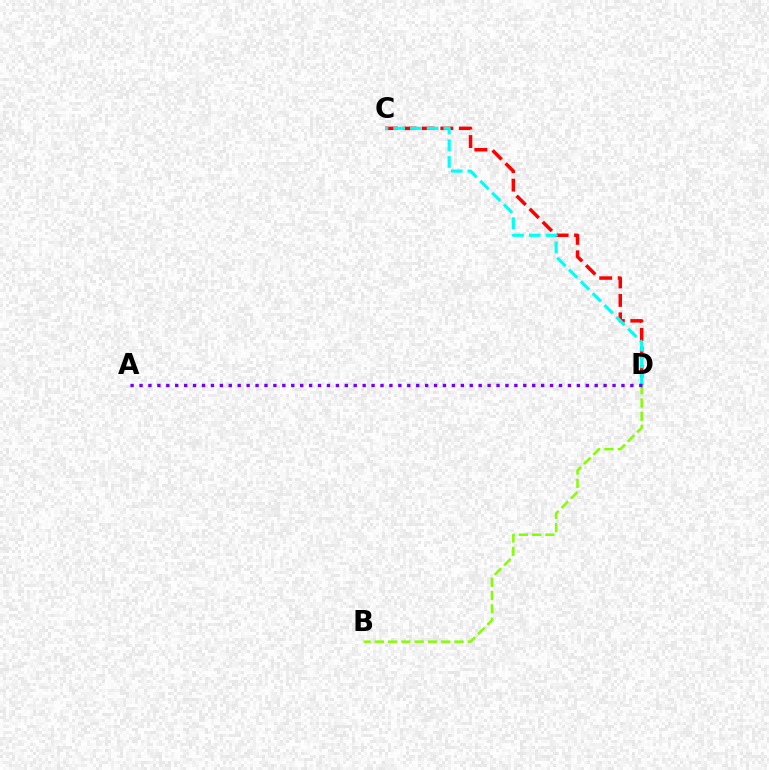{('C', 'D'): [{'color': '#ff0000', 'line_style': 'dashed', 'thickness': 2.51}, {'color': '#00fff6', 'line_style': 'dashed', 'thickness': 2.27}], ('B', 'D'): [{'color': '#84ff00', 'line_style': 'dashed', 'thickness': 1.8}], ('A', 'D'): [{'color': '#7200ff', 'line_style': 'dotted', 'thickness': 2.42}]}